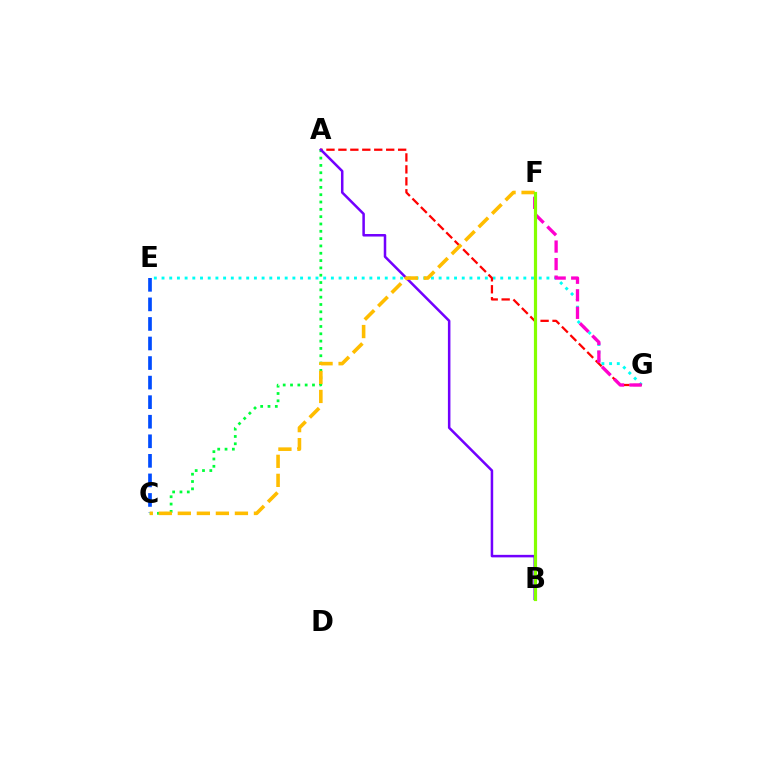{('E', 'G'): [{'color': '#00fff6', 'line_style': 'dotted', 'thickness': 2.09}], ('A', 'G'): [{'color': '#ff0000', 'line_style': 'dashed', 'thickness': 1.62}], ('A', 'C'): [{'color': '#00ff39', 'line_style': 'dotted', 'thickness': 1.99}], ('A', 'B'): [{'color': '#7200ff', 'line_style': 'solid', 'thickness': 1.81}], ('C', 'E'): [{'color': '#004bff', 'line_style': 'dashed', 'thickness': 2.66}], ('F', 'G'): [{'color': '#ff00cf', 'line_style': 'dashed', 'thickness': 2.38}], ('C', 'F'): [{'color': '#ffbd00', 'line_style': 'dashed', 'thickness': 2.58}], ('B', 'F'): [{'color': '#84ff00', 'line_style': 'solid', 'thickness': 2.29}]}